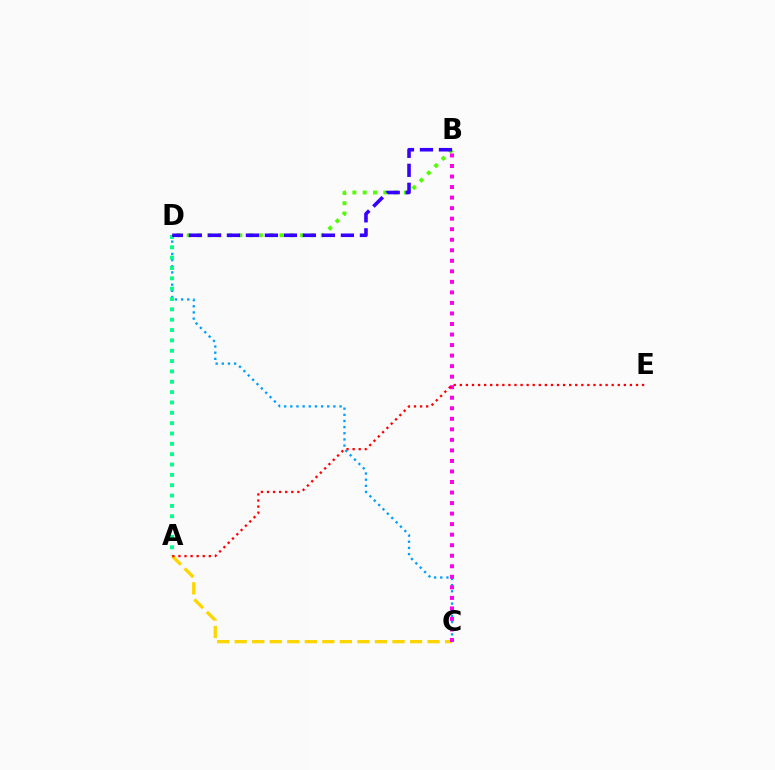{('A', 'C'): [{'color': '#ffd500', 'line_style': 'dashed', 'thickness': 2.38}], ('C', 'D'): [{'color': '#009eff', 'line_style': 'dotted', 'thickness': 1.67}], ('A', 'D'): [{'color': '#00ff86', 'line_style': 'dotted', 'thickness': 2.81}], ('B', 'D'): [{'color': '#4fff00', 'line_style': 'dotted', 'thickness': 2.8}, {'color': '#3700ff', 'line_style': 'dashed', 'thickness': 2.58}], ('B', 'C'): [{'color': '#ff00ed', 'line_style': 'dotted', 'thickness': 2.86}], ('A', 'E'): [{'color': '#ff0000', 'line_style': 'dotted', 'thickness': 1.65}]}